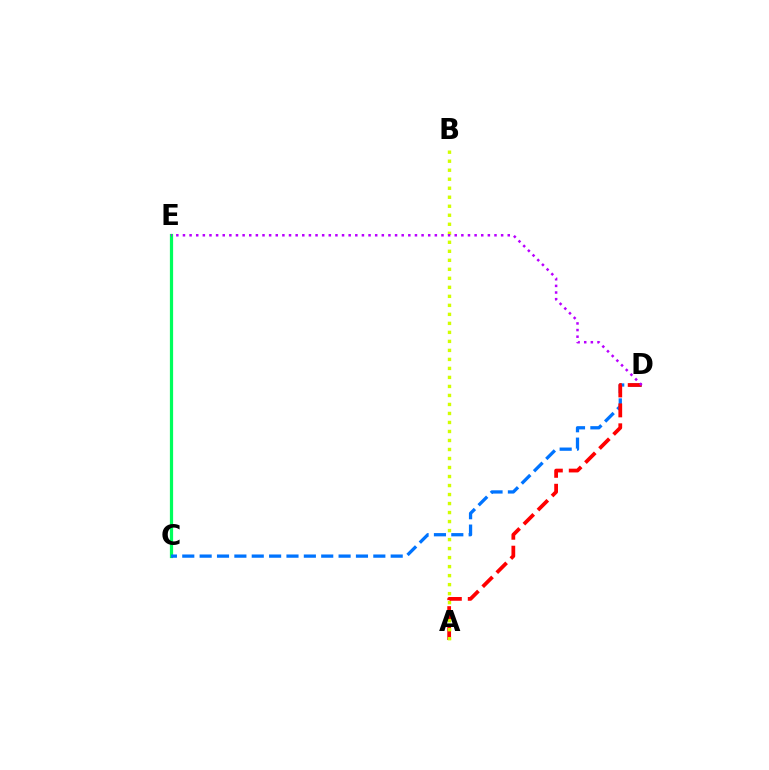{('C', 'E'): [{'color': '#00ff5c', 'line_style': 'solid', 'thickness': 2.33}], ('C', 'D'): [{'color': '#0074ff', 'line_style': 'dashed', 'thickness': 2.36}], ('A', 'D'): [{'color': '#ff0000', 'line_style': 'dashed', 'thickness': 2.7}], ('A', 'B'): [{'color': '#d1ff00', 'line_style': 'dotted', 'thickness': 2.45}], ('D', 'E'): [{'color': '#b900ff', 'line_style': 'dotted', 'thickness': 1.8}]}